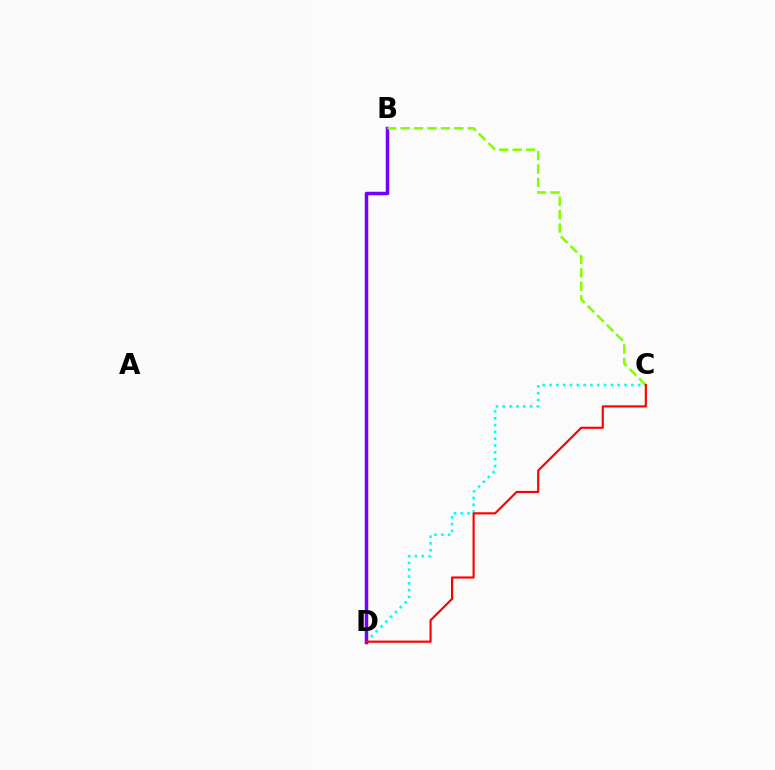{('C', 'D'): [{'color': '#00fff6', 'line_style': 'dotted', 'thickness': 1.85}, {'color': '#ff0000', 'line_style': 'solid', 'thickness': 1.55}], ('B', 'D'): [{'color': '#7200ff', 'line_style': 'solid', 'thickness': 2.52}], ('B', 'C'): [{'color': '#84ff00', 'line_style': 'dashed', 'thickness': 1.82}]}